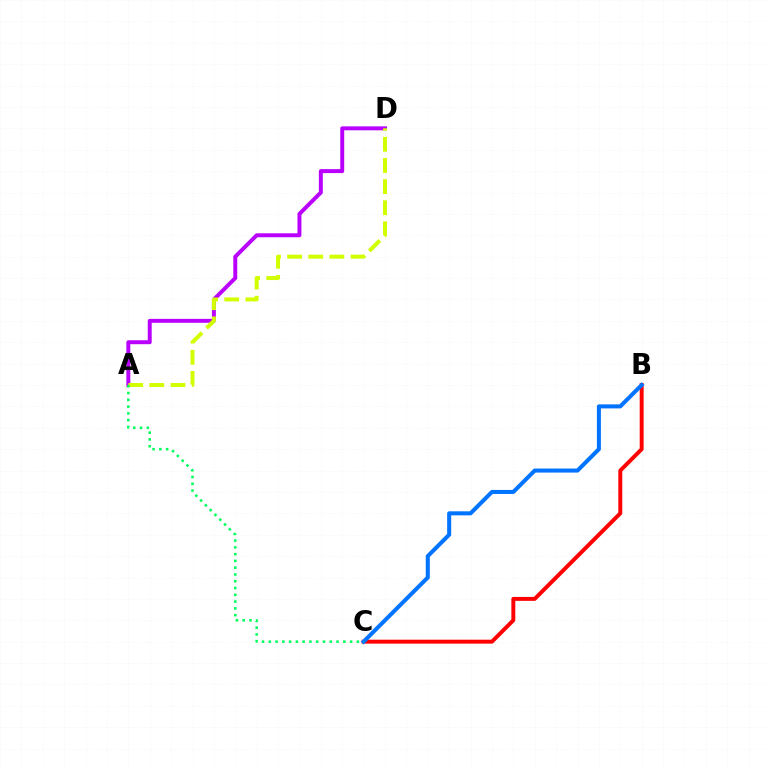{('A', 'D'): [{'color': '#b900ff', 'line_style': 'solid', 'thickness': 2.85}, {'color': '#d1ff00', 'line_style': 'dashed', 'thickness': 2.87}], ('B', 'C'): [{'color': '#ff0000', 'line_style': 'solid', 'thickness': 2.83}, {'color': '#0074ff', 'line_style': 'solid', 'thickness': 2.91}], ('A', 'C'): [{'color': '#00ff5c', 'line_style': 'dotted', 'thickness': 1.84}]}